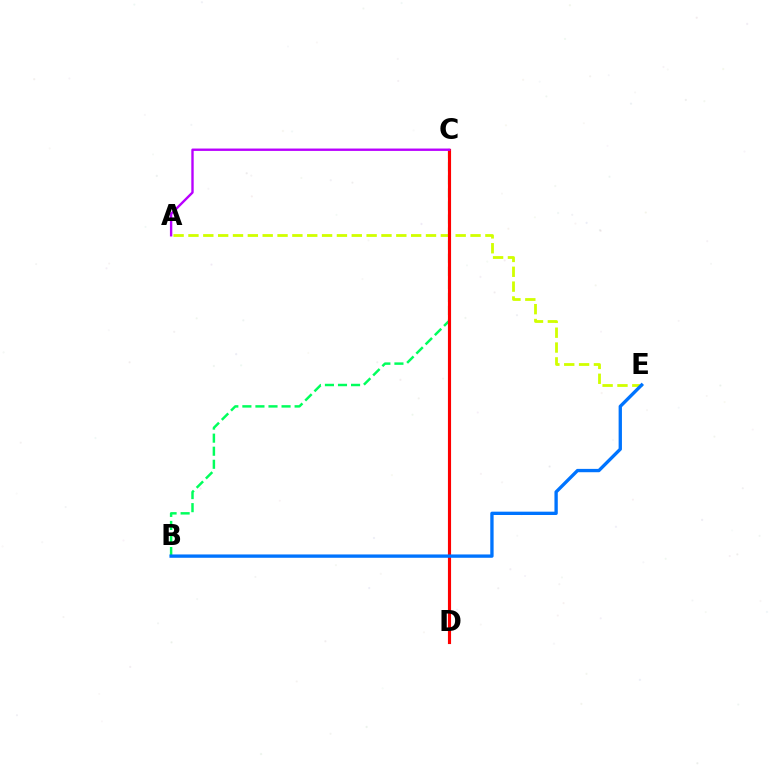{('B', 'C'): [{'color': '#00ff5c', 'line_style': 'dashed', 'thickness': 1.77}], ('A', 'E'): [{'color': '#d1ff00', 'line_style': 'dashed', 'thickness': 2.02}], ('C', 'D'): [{'color': '#ff0000', 'line_style': 'solid', 'thickness': 2.25}], ('B', 'E'): [{'color': '#0074ff', 'line_style': 'solid', 'thickness': 2.4}], ('A', 'C'): [{'color': '#b900ff', 'line_style': 'solid', 'thickness': 1.71}]}